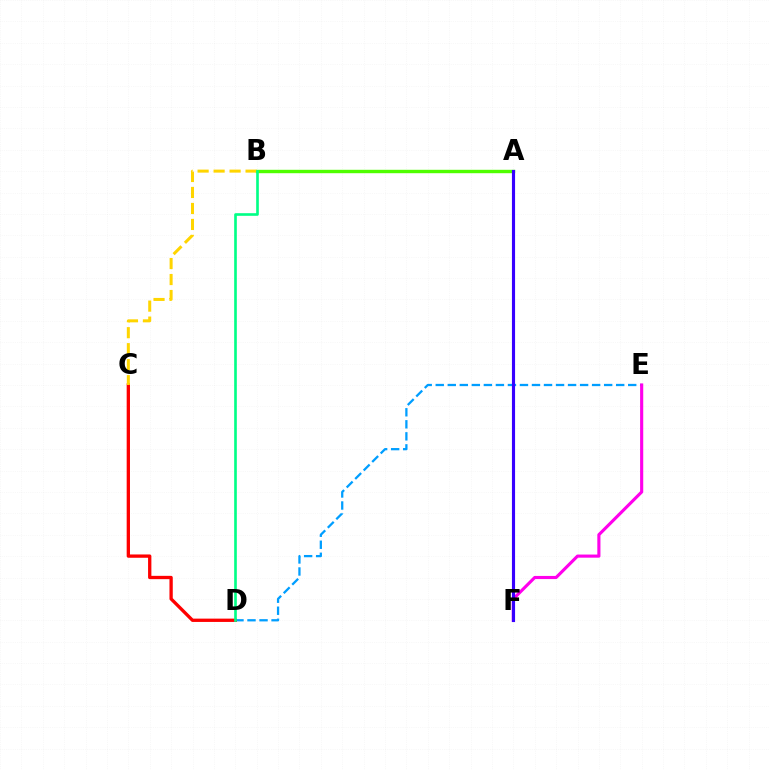{('D', 'E'): [{'color': '#009eff', 'line_style': 'dashed', 'thickness': 1.63}], ('A', 'B'): [{'color': '#4fff00', 'line_style': 'solid', 'thickness': 2.46}], ('C', 'D'): [{'color': '#ff0000', 'line_style': 'solid', 'thickness': 2.38}], ('B', 'C'): [{'color': '#ffd500', 'line_style': 'dashed', 'thickness': 2.17}], ('E', 'F'): [{'color': '#ff00ed', 'line_style': 'solid', 'thickness': 2.25}], ('A', 'F'): [{'color': '#3700ff', 'line_style': 'solid', 'thickness': 2.26}], ('B', 'D'): [{'color': '#00ff86', 'line_style': 'solid', 'thickness': 1.9}]}